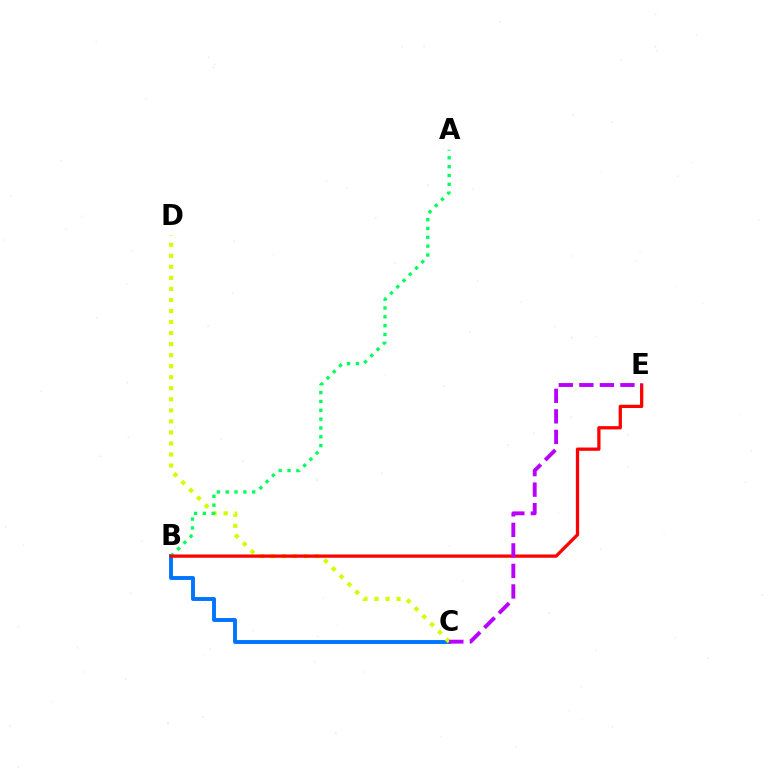{('B', 'C'): [{'color': '#0074ff', 'line_style': 'solid', 'thickness': 2.8}], ('C', 'D'): [{'color': '#d1ff00', 'line_style': 'dotted', 'thickness': 3.0}], ('A', 'B'): [{'color': '#00ff5c', 'line_style': 'dotted', 'thickness': 2.4}], ('B', 'E'): [{'color': '#ff0000', 'line_style': 'solid', 'thickness': 2.35}], ('C', 'E'): [{'color': '#b900ff', 'line_style': 'dashed', 'thickness': 2.79}]}